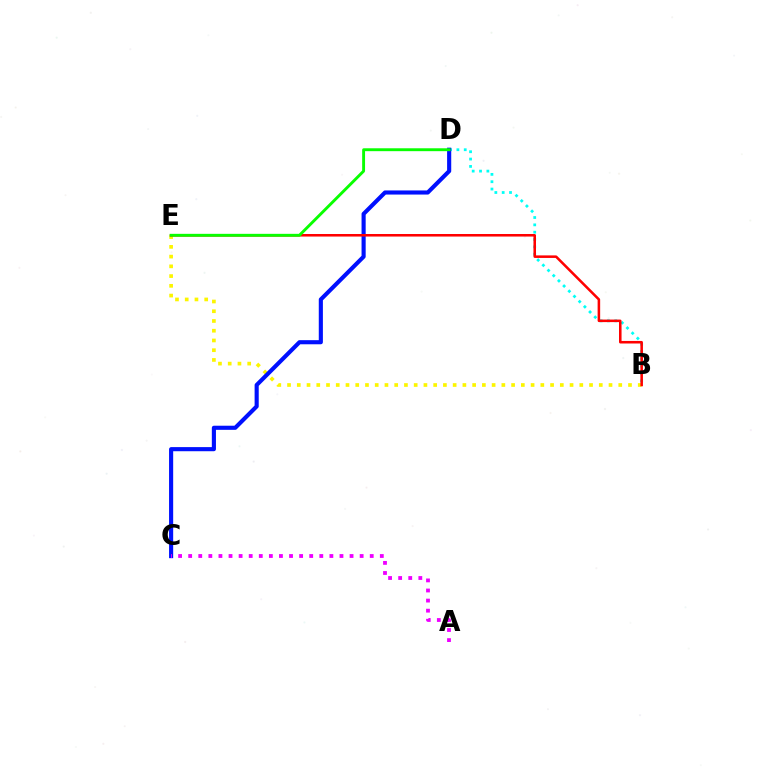{('B', 'D'): [{'color': '#00fff6', 'line_style': 'dotted', 'thickness': 1.99}], ('B', 'E'): [{'color': '#fcf500', 'line_style': 'dotted', 'thickness': 2.65}, {'color': '#ff0000', 'line_style': 'solid', 'thickness': 1.83}], ('C', 'D'): [{'color': '#0010ff', 'line_style': 'solid', 'thickness': 2.97}], ('A', 'C'): [{'color': '#ee00ff', 'line_style': 'dotted', 'thickness': 2.74}], ('D', 'E'): [{'color': '#08ff00', 'line_style': 'solid', 'thickness': 2.08}]}